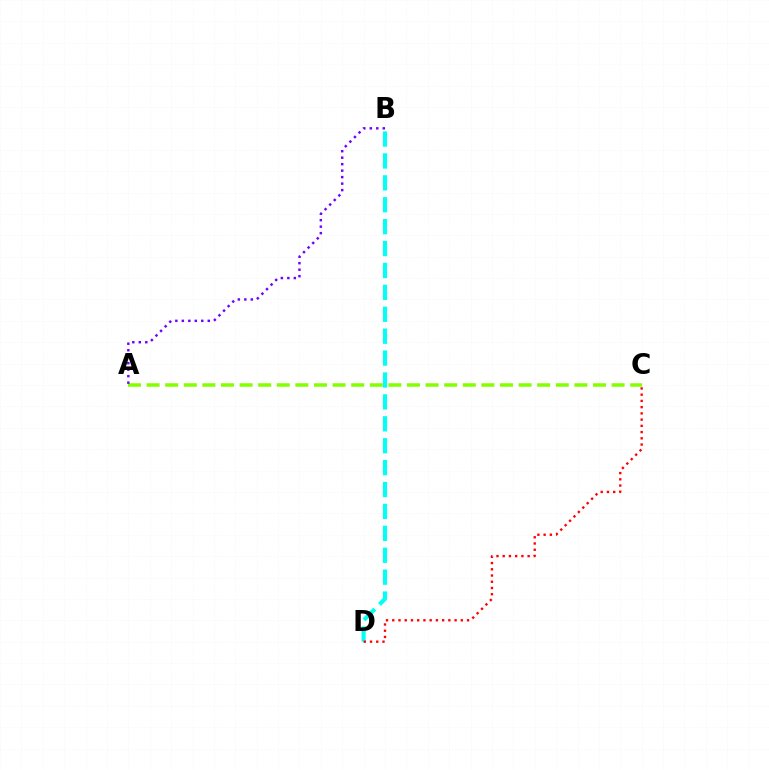{('A', 'C'): [{'color': '#84ff00', 'line_style': 'dashed', 'thickness': 2.53}], ('B', 'D'): [{'color': '#00fff6', 'line_style': 'dashed', 'thickness': 2.98}], ('A', 'B'): [{'color': '#7200ff', 'line_style': 'dotted', 'thickness': 1.76}], ('C', 'D'): [{'color': '#ff0000', 'line_style': 'dotted', 'thickness': 1.69}]}